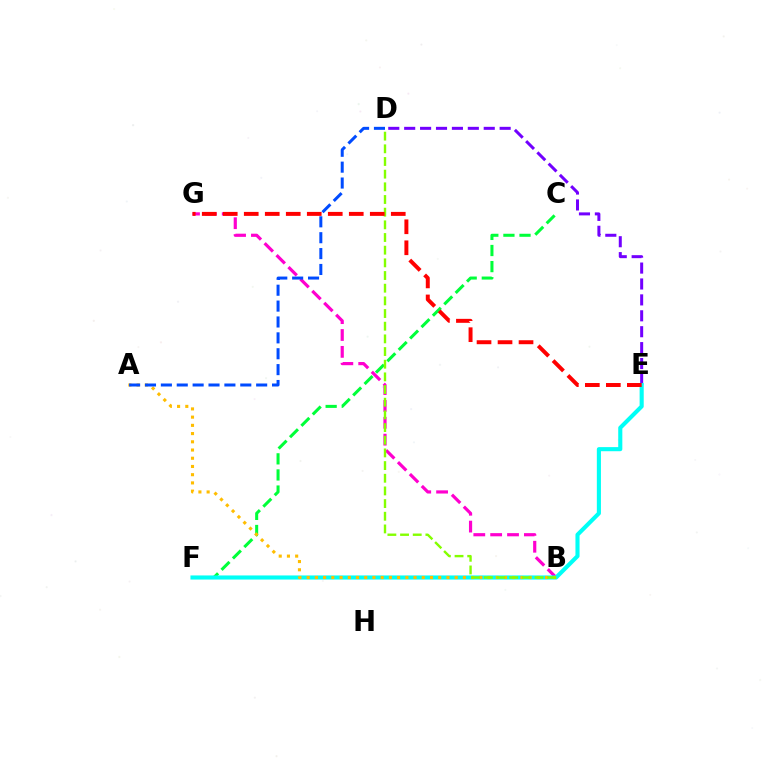{('C', 'F'): [{'color': '#00ff39', 'line_style': 'dashed', 'thickness': 2.19}], ('D', 'E'): [{'color': '#7200ff', 'line_style': 'dashed', 'thickness': 2.16}], ('B', 'G'): [{'color': '#ff00cf', 'line_style': 'dashed', 'thickness': 2.29}], ('E', 'F'): [{'color': '#00fff6', 'line_style': 'solid', 'thickness': 2.96}], ('A', 'B'): [{'color': '#ffbd00', 'line_style': 'dotted', 'thickness': 2.23}], ('A', 'D'): [{'color': '#004bff', 'line_style': 'dashed', 'thickness': 2.16}], ('B', 'D'): [{'color': '#84ff00', 'line_style': 'dashed', 'thickness': 1.72}], ('E', 'G'): [{'color': '#ff0000', 'line_style': 'dashed', 'thickness': 2.85}]}